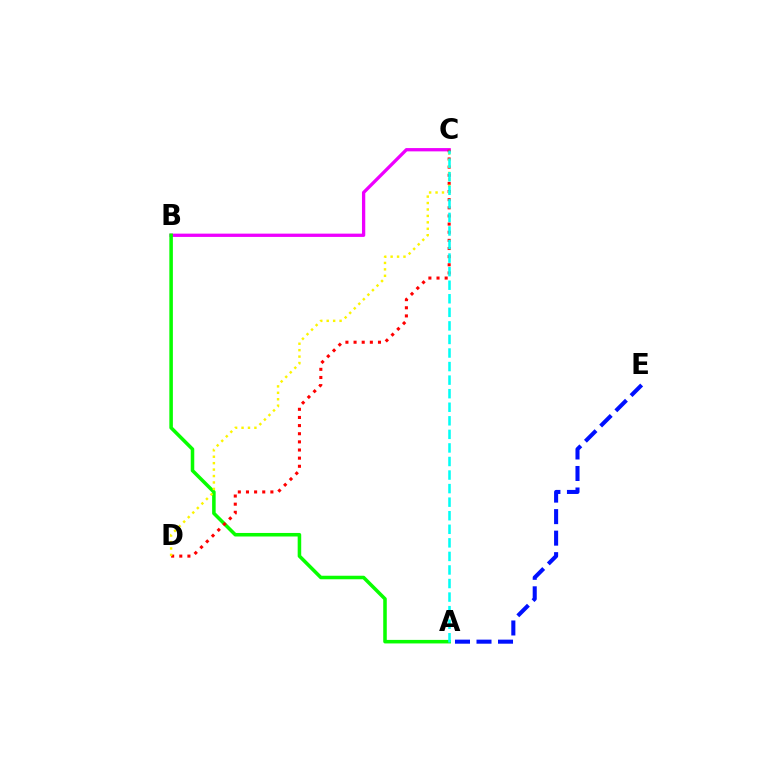{('B', 'C'): [{'color': '#ee00ff', 'line_style': 'solid', 'thickness': 2.37}], ('A', 'E'): [{'color': '#0010ff', 'line_style': 'dashed', 'thickness': 2.92}], ('A', 'B'): [{'color': '#08ff00', 'line_style': 'solid', 'thickness': 2.55}], ('C', 'D'): [{'color': '#ff0000', 'line_style': 'dotted', 'thickness': 2.21}, {'color': '#fcf500', 'line_style': 'dotted', 'thickness': 1.75}], ('A', 'C'): [{'color': '#00fff6', 'line_style': 'dashed', 'thickness': 1.84}]}